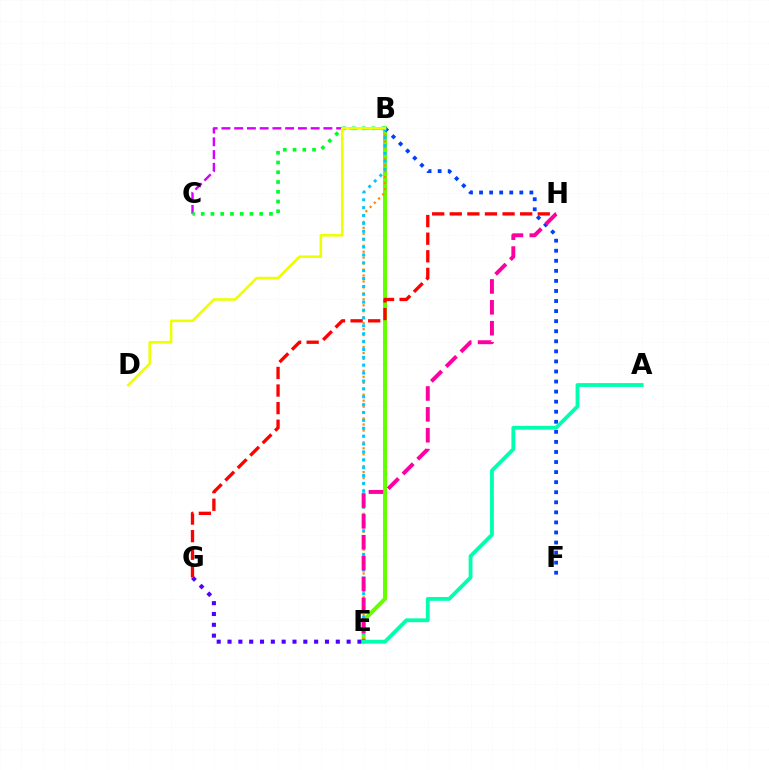{('B', 'E'): [{'color': '#66ff00', 'line_style': 'solid', 'thickness': 2.9}, {'color': '#ff8800', 'line_style': 'dotted', 'thickness': 1.62}, {'color': '#00c7ff', 'line_style': 'dotted', 'thickness': 2.14}], ('B', 'C'): [{'color': '#d600ff', 'line_style': 'dashed', 'thickness': 1.73}, {'color': '#00ff27', 'line_style': 'dotted', 'thickness': 2.65}], ('B', 'F'): [{'color': '#003fff', 'line_style': 'dotted', 'thickness': 2.73}], ('E', 'G'): [{'color': '#4f00ff', 'line_style': 'dotted', 'thickness': 2.94}], ('E', 'H'): [{'color': '#ff00a0', 'line_style': 'dashed', 'thickness': 2.84}], ('G', 'H'): [{'color': '#ff0000', 'line_style': 'dashed', 'thickness': 2.39}], ('A', 'E'): [{'color': '#00ffaf', 'line_style': 'solid', 'thickness': 2.75}], ('B', 'D'): [{'color': '#eeff00', 'line_style': 'solid', 'thickness': 1.85}]}